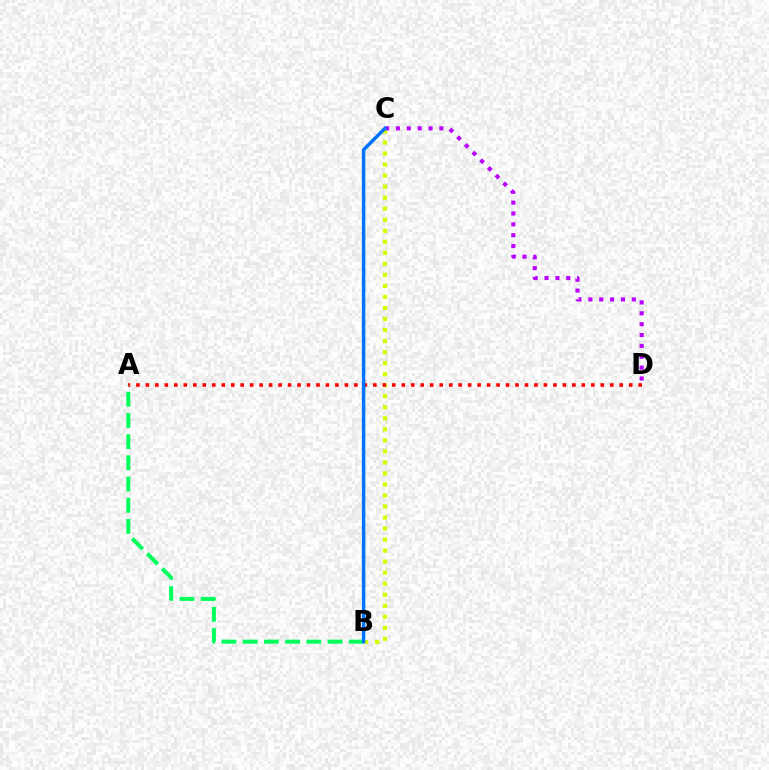{('B', 'C'): [{'color': '#d1ff00', 'line_style': 'dotted', 'thickness': 3.0}, {'color': '#0074ff', 'line_style': 'solid', 'thickness': 2.5}], ('C', 'D'): [{'color': '#b900ff', 'line_style': 'dotted', 'thickness': 2.95}], ('A', 'D'): [{'color': '#ff0000', 'line_style': 'dotted', 'thickness': 2.57}], ('A', 'B'): [{'color': '#00ff5c', 'line_style': 'dashed', 'thickness': 2.88}]}